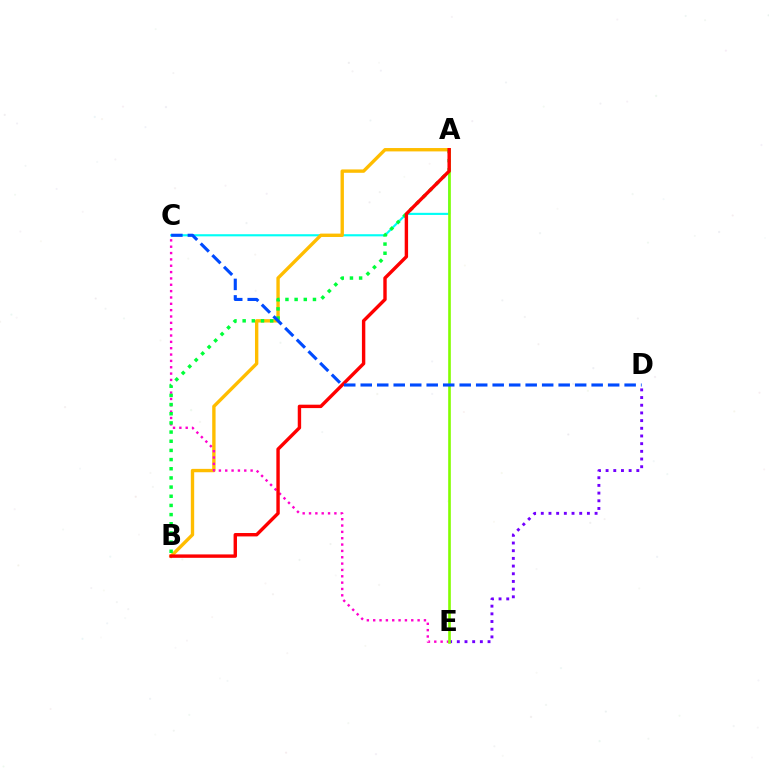{('A', 'C'): [{'color': '#00fff6', 'line_style': 'solid', 'thickness': 1.54}], ('A', 'B'): [{'color': '#ffbd00', 'line_style': 'solid', 'thickness': 2.43}, {'color': '#00ff39', 'line_style': 'dotted', 'thickness': 2.49}, {'color': '#ff0000', 'line_style': 'solid', 'thickness': 2.45}], ('C', 'E'): [{'color': '#ff00cf', 'line_style': 'dotted', 'thickness': 1.72}], ('D', 'E'): [{'color': '#7200ff', 'line_style': 'dotted', 'thickness': 2.09}], ('A', 'E'): [{'color': '#84ff00', 'line_style': 'solid', 'thickness': 1.9}], ('C', 'D'): [{'color': '#004bff', 'line_style': 'dashed', 'thickness': 2.24}]}